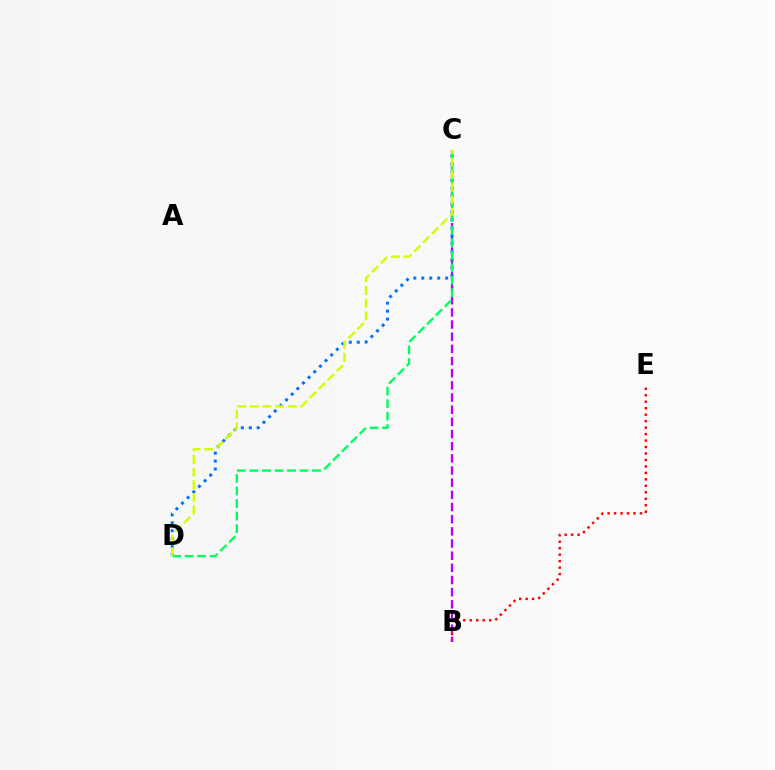{('B', 'E'): [{'color': '#ff0000', 'line_style': 'dotted', 'thickness': 1.76}], ('B', 'C'): [{'color': '#b900ff', 'line_style': 'dashed', 'thickness': 1.65}], ('C', 'D'): [{'color': '#0074ff', 'line_style': 'dotted', 'thickness': 2.16}, {'color': '#00ff5c', 'line_style': 'dashed', 'thickness': 1.7}, {'color': '#d1ff00', 'line_style': 'dashed', 'thickness': 1.72}]}